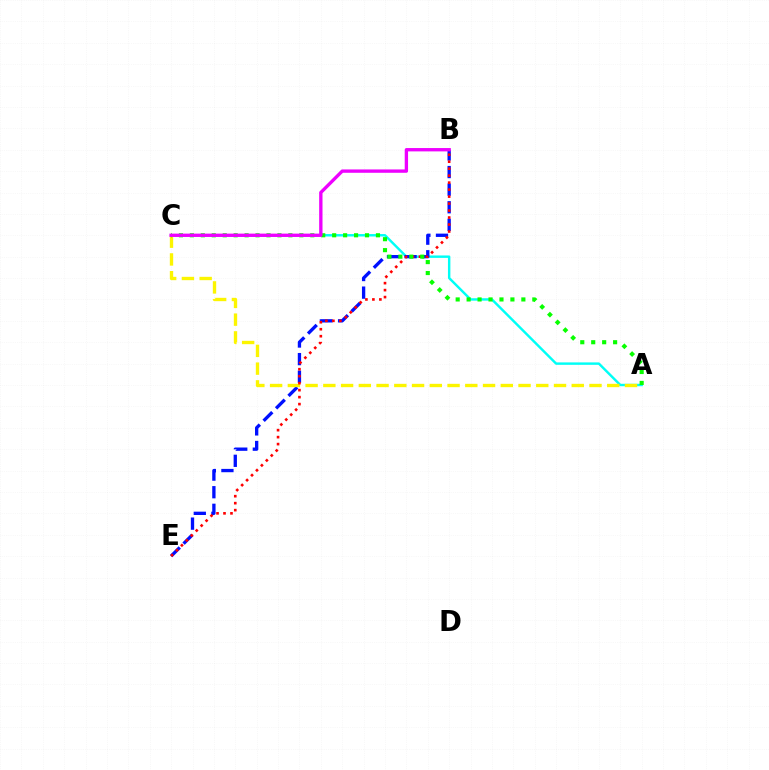{('A', 'C'): [{'color': '#00fff6', 'line_style': 'solid', 'thickness': 1.75}, {'color': '#fcf500', 'line_style': 'dashed', 'thickness': 2.41}, {'color': '#08ff00', 'line_style': 'dotted', 'thickness': 2.97}], ('B', 'E'): [{'color': '#0010ff', 'line_style': 'dashed', 'thickness': 2.39}, {'color': '#ff0000', 'line_style': 'dotted', 'thickness': 1.9}], ('B', 'C'): [{'color': '#ee00ff', 'line_style': 'solid', 'thickness': 2.4}]}